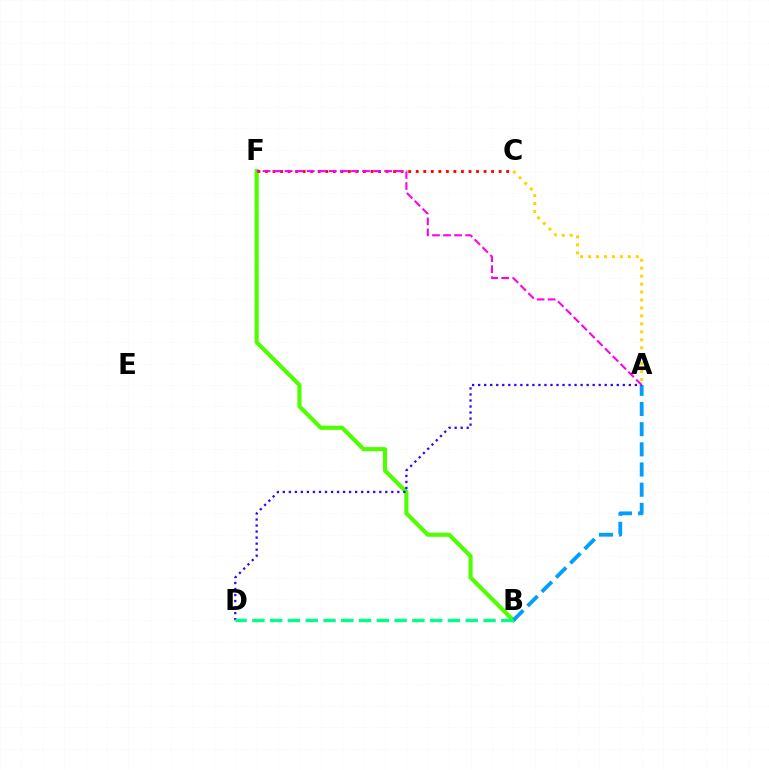{('B', 'F'): [{'color': '#4fff00', 'line_style': 'solid', 'thickness': 2.97}], ('C', 'F'): [{'color': '#ff0000', 'line_style': 'dotted', 'thickness': 2.05}], ('A', 'B'): [{'color': '#009eff', 'line_style': 'dashed', 'thickness': 2.74}], ('A', 'D'): [{'color': '#3700ff', 'line_style': 'dotted', 'thickness': 1.64}], ('A', 'C'): [{'color': '#ffd500', 'line_style': 'dotted', 'thickness': 2.16}], ('B', 'D'): [{'color': '#00ff86', 'line_style': 'dashed', 'thickness': 2.42}], ('A', 'F'): [{'color': '#ff00ed', 'line_style': 'dashed', 'thickness': 1.5}]}